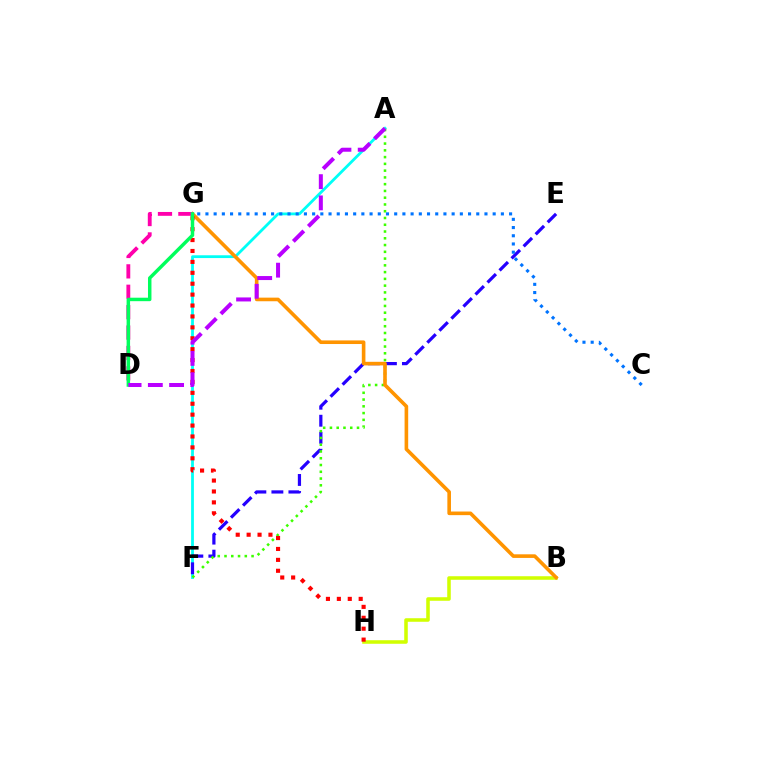{('A', 'F'): [{'color': '#00fff6', 'line_style': 'solid', 'thickness': 2.01}, {'color': '#3dff00', 'line_style': 'dotted', 'thickness': 1.84}], ('B', 'H'): [{'color': '#d1ff00', 'line_style': 'solid', 'thickness': 2.55}], ('E', 'F'): [{'color': '#2500ff', 'line_style': 'dashed', 'thickness': 2.31}], ('B', 'G'): [{'color': '#ff9400', 'line_style': 'solid', 'thickness': 2.6}], ('G', 'H'): [{'color': '#ff0000', 'line_style': 'dotted', 'thickness': 2.96}], ('D', 'G'): [{'color': '#ff00ac', 'line_style': 'dashed', 'thickness': 2.77}, {'color': '#00ff5c', 'line_style': 'solid', 'thickness': 2.5}], ('C', 'G'): [{'color': '#0074ff', 'line_style': 'dotted', 'thickness': 2.23}], ('A', 'D'): [{'color': '#b900ff', 'line_style': 'dashed', 'thickness': 2.89}]}